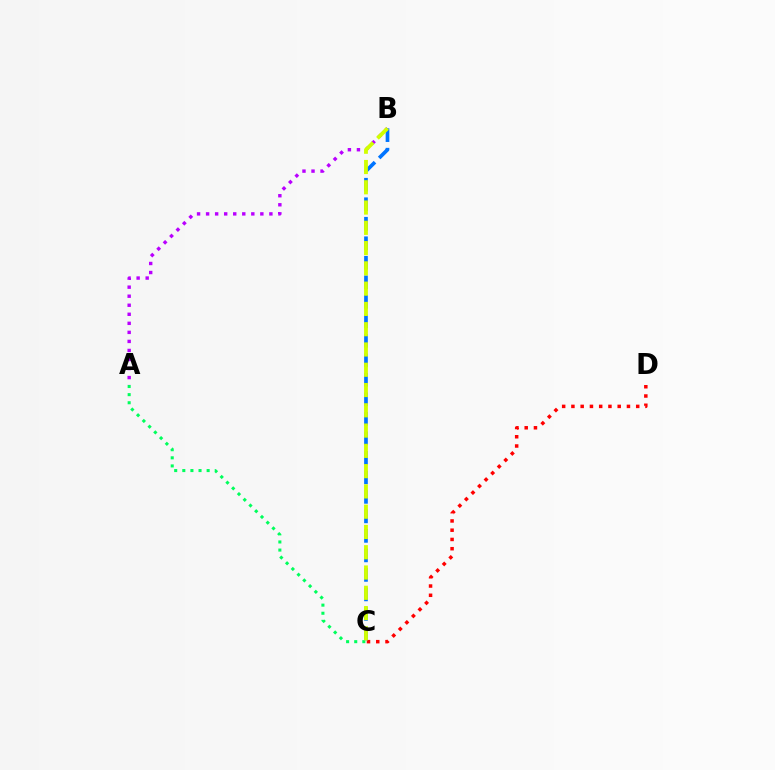{('C', 'D'): [{'color': '#ff0000', 'line_style': 'dotted', 'thickness': 2.51}], ('A', 'C'): [{'color': '#00ff5c', 'line_style': 'dotted', 'thickness': 2.2}], ('A', 'B'): [{'color': '#b900ff', 'line_style': 'dotted', 'thickness': 2.46}], ('B', 'C'): [{'color': '#0074ff', 'line_style': 'dashed', 'thickness': 2.65}, {'color': '#d1ff00', 'line_style': 'dashed', 'thickness': 2.75}]}